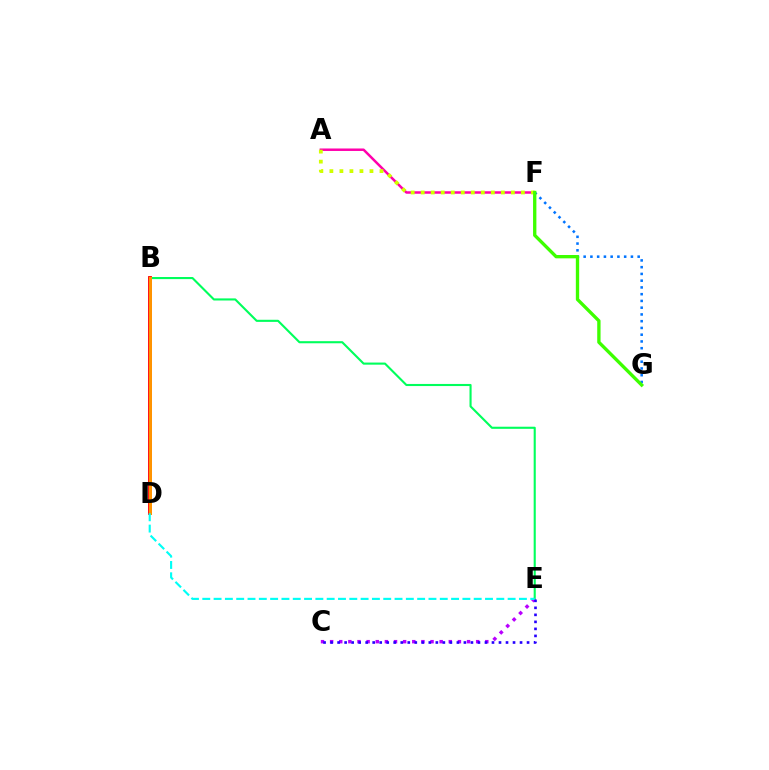{('A', 'F'): [{'color': '#ff00ac', 'line_style': 'solid', 'thickness': 1.79}, {'color': '#d1ff00', 'line_style': 'dotted', 'thickness': 2.72}], ('B', 'E'): [{'color': '#00ff5c', 'line_style': 'solid', 'thickness': 1.52}], ('C', 'E'): [{'color': '#b900ff', 'line_style': 'dotted', 'thickness': 2.48}, {'color': '#2500ff', 'line_style': 'dotted', 'thickness': 1.91}], ('F', 'G'): [{'color': '#0074ff', 'line_style': 'dotted', 'thickness': 1.83}, {'color': '#3dff00', 'line_style': 'solid', 'thickness': 2.4}], ('B', 'D'): [{'color': '#ff0000', 'line_style': 'solid', 'thickness': 2.76}, {'color': '#ff9400', 'line_style': 'solid', 'thickness': 2.14}], ('D', 'E'): [{'color': '#00fff6', 'line_style': 'dashed', 'thickness': 1.54}]}